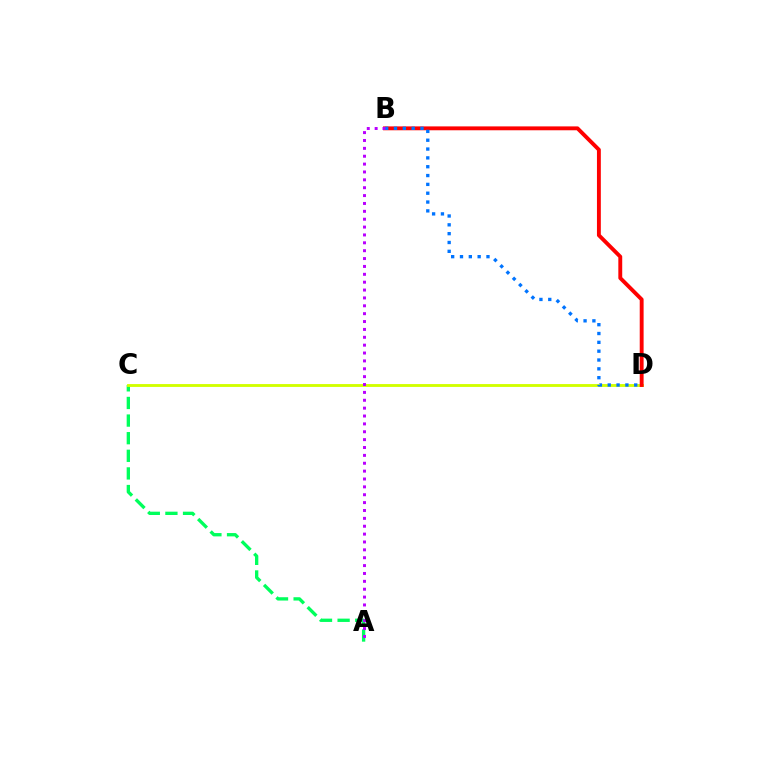{('A', 'C'): [{'color': '#00ff5c', 'line_style': 'dashed', 'thickness': 2.39}], ('C', 'D'): [{'color': '#d1ff00', 'line_style': 'solid', 'thickness': 2.06}], ('B', 'D'): [{'color': '#ff0000', 'line_style': 'solid', 'thickness': 2.79}, {'color': '#0074ff', 'line_style': 'dotted', 'thickness': 2.4}], ('A', 'B'): [{'color': '#b900ff', 'line_style': 'dotted', 'thickness': 2.14}]}